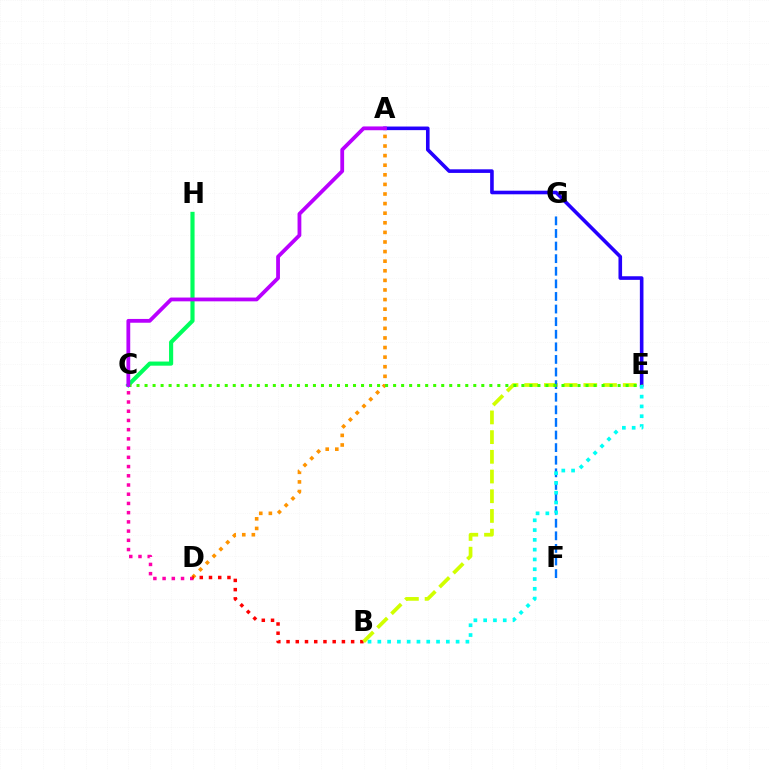{('C', 'H'): [{'color': '#00ff5c', 'line_style': 'solid', 'thickness': 2.98}], ('C', 'D'): [{'color': '#ff00ac', 'line_style': 'dotted', 'thickness': 2.51}], ('A', 'D'): [{'color': '#ff9400', 'line_style': 'dotted', 'thickness': 2.61}], ('B', 'D'): [{'color': '#ff0000', 'line_style': 'dotted', 'thickness': 2.51}], ('B', 'E'): [{'color': '#d1ff00', 'line_style': 'dashed', 'thickness': 2.68}, {'color': '#00fff6', 'line_style': 'dotted', 'thickness': 2.66}], ('A', 'E'): [{'color': '#2500ff', 'line_style': 'solid', 'thickness': 2.6}], ('F', 'G'): [{'color': '#0074ff', 'line_style': 'dashed', 'thickness': 1.71}], ('C', 'E'): [{'color': '#3dff00', 'line_style': 'dotted', 'thickness': 2.18}], ('A', 'C'): [{'color': '#b900ff', 'line_style': 'solid', 'thickness': 2.73}]}